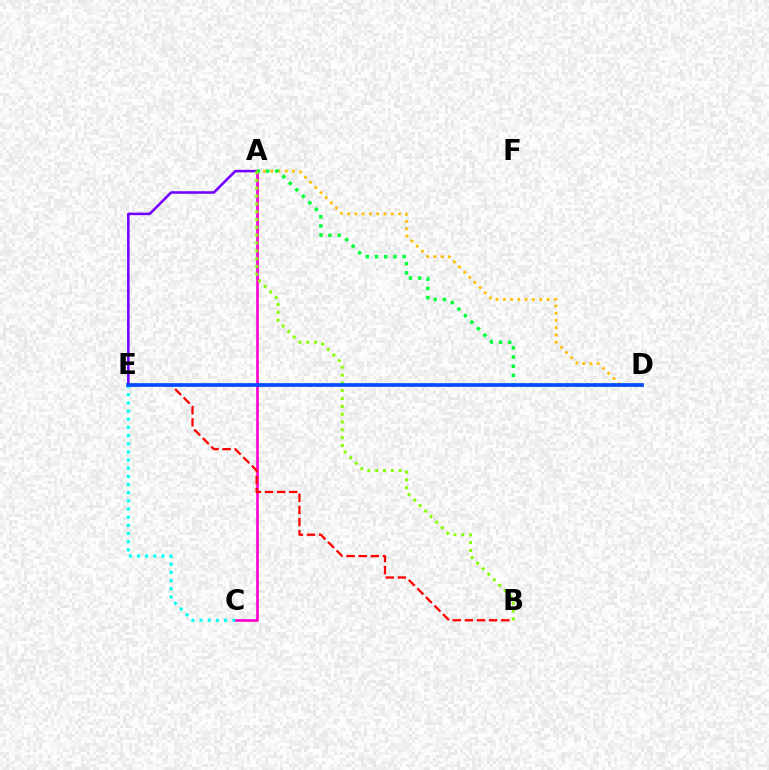{('A', 'D'): [{'color': '#ffbd00', 'line_style': 'dotted', 'thickness': 1.98}, {'color': '#00ff39', 'line_style': 'dotted', 'thickness': 2.51}], ('A', 'E'): [{'color': '#7200ff', 'line_style': 'solid', 'thickness': 1.83}], ('A', 'C'): [{'color': '#ff00cf', 'line_style': 'solid', 'thickness': 1.9}], ('B', 'E'): [{'color': '#ff0000', 'line_style': 'dashed', 'thickness': 1.64}], ('A', 'B'): [{'color': '#84ff00', 'line_style': 'dotted', 'thickness': 2.13}], ('C', 'E'): [{'color': '#00fff6', 'line_style': 'dotted', 'thickness': 2.22}], ('D', 'E'): [{'color': '#004bff', 'line_style': 'solid', 'thickness': 2.63}]}